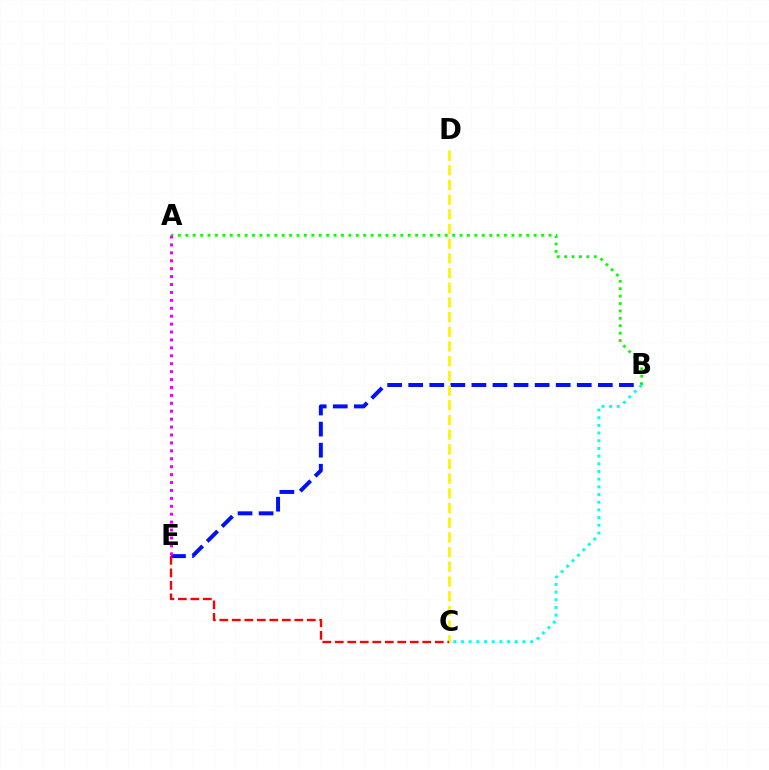{('B', 'E'): [{'color': '#0010ff', 'line_style': 'dashed', 'thickness': 2.86}], ('A', 'B'): [{'color': '#08ff00', 'line_style': 'dotted', 'thickness': 2.01}], ('C', 'D'): [{'color': '#fcf500', 'line_style': 'dashed', 'thickness': 2.0}], ('A', 'E'): [{'color': '#ee00ff', 'line_style': 'dotted', 'thickness': 2.15}], ('C', 'E'): [{'color': '#ff0000', 'line_style': 'dashed', 'thickness': 1.7}], ('B', 'C'): [{'color': '#00fff6', 'line_style': 'dotted', 'thickness': 2.09}]}